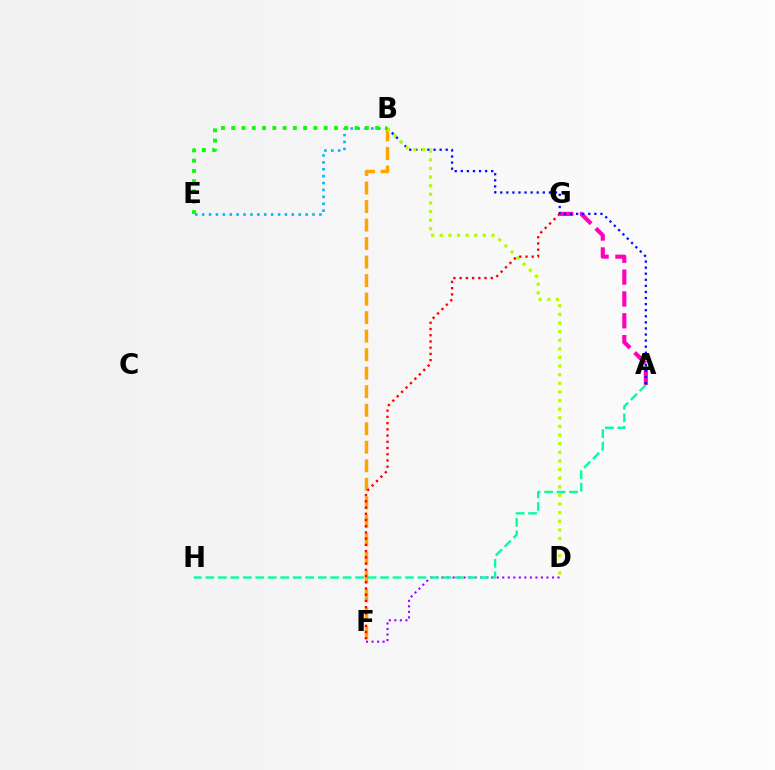{('B', 'F'): [{'color': '#ffa500', 'line_style': 'dashed', 'thickness': 2.52}], ('A', 'G'): [{'color': '#ff00bd', 'line_style': 'dashed', 'thickness': 2.97}], ('D', 'F'): [{'color': '#9b00ff', 'line_style': 'dotted', 'thickness': 1.5}], ('A', 'H'): [{'color': '#00ff9d', 'line_style': 'dashed', 'thickness': 1.69}], ('A', 'B'): [{'color': '#0010ff', 'line_style': 'dotted', 'thickness': 1.65}], ('B', 'D'): [{'color': '#b3ff00', 'line_style': 'dotted', 'thickness': 2.34}], ('B', 'E'): [{'color': '#00b5ff', 'line_style': 'dotted', 'thickness': 1.87}, {'color': '#08ff00', 'line_style': 'dotted', 'thickness': 2.79}], ('F', 'G'): [{'color': '#ff0000', 'line_style': 'dotted', 'thickness': 1.69}]}